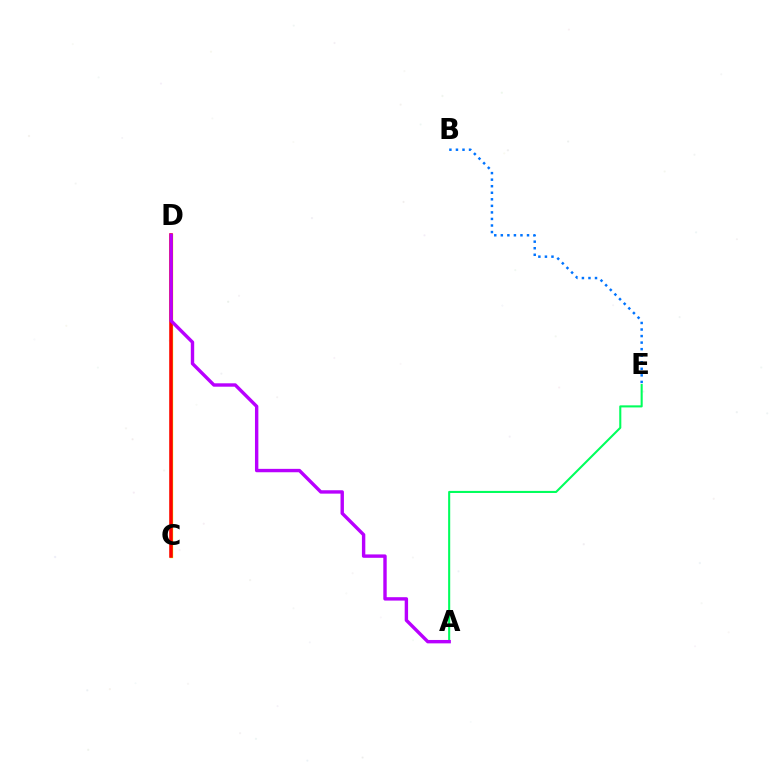{('C', 'D'): [{'color': '#d1ff00', 'line_style': 'solid', 'thickness': 2.41}, {'color': '#ff0000', 'line_style': 'solid', 'thickness': 2.56}], ('A', 'E'): [{'color': '#00ff5c', 'line_style': 'solid', 'thickness': 1.5}], ('B', 'E'): [{'color': '#0074ff', 'line_style': 'dotted', 'thickness': 1.78}], ('A', 'D'): [{'color': '#b900ff', 'line_style': 'solid', 'thickness': 2.44}]}